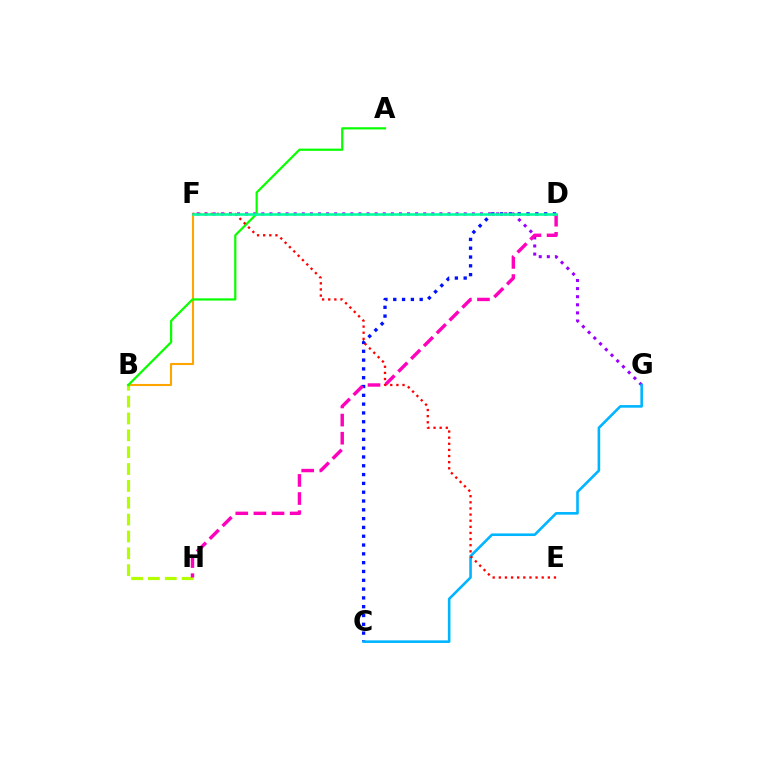{('C', 'D'): [{'color': '#0010ff', 'line_style': 'dotted', 'thickness': 2.39}], ('B', 'F'): [{'color': '#ffa500', 'line_style': 'solid', 'thickness': 1.51}], ('F', 'G'): [{'color': '#9b00ff', 'line_style': 'dotted', 'thickness': 2.2}], ('B', 'H'): [{'color': '#b3ff00', 'line_style': 'dashed', 'thickness': 2.29}], ('D', 'H'): [{'color': '#ff00bd', 'line_style': 'dashed', 'thickness': 2.46}], ('A', 'B'): [{'color': '#08ff00', 'line_style': 'solid', 'thickness': 1.59}], ('C', 'G'): [{'color': '#00b5ff', 'line_style': 'solid', 'thickness': 1.88}], ('E', 'F'): [{'color': '#ff0000', 'line_style': 'dotted', 'thickness': 1.66}], ('D', 'F'): [{'color': '#00ff9d', 'line_style': 'solid', 'thickness': 1.86}]}